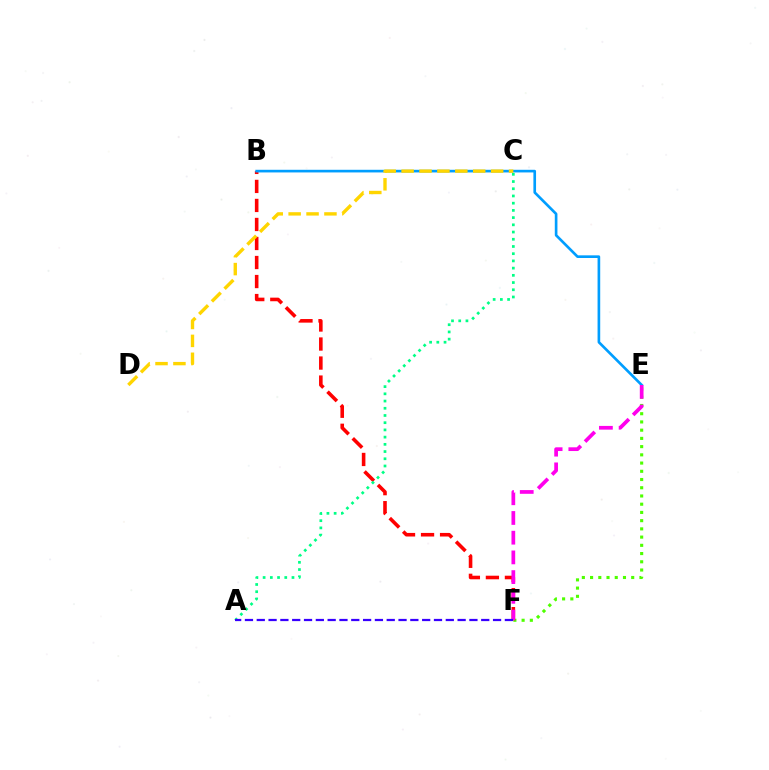{('E', 'F'): [{'color': '#4fff00', 'line_style': 'dotted', 'thickness': 2.24}, {'color': '#ff00ed', 'line_style': 'dashed', 'thickness': 2.68}], ('B', 'F'): [{'color': '#ff0000', 'line_style': 'dashed', 'thickness': 2.58}], ('B', 'E'): [{'color': '#009eff', 'line_style': 'solid', 'thickness': 1.91}], ('C', 'D'): [{'color': '#ffd500', 'line_style': 'dashed', 'thickness': 2.43}], ('A', 'C'): [{'color': '#00ff86', 'line_style': 'dotted', 'thickness': 1.96}], ('A', 'F'): [{'color': '#3700ff', 'line_style': 'dashed', 'thickness': 1.61}]}